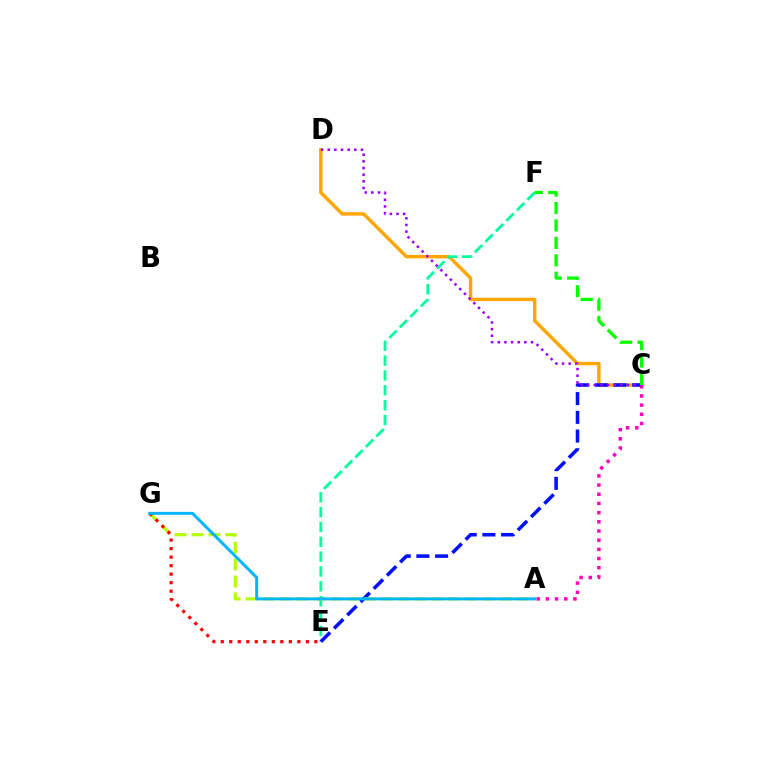{('C', 'D'): [{'color': '#ffa500', 'line_style': 'solid', 'thickness': 2.46}, {'color': '#9b00ff', 'line_style': 'dotted', 'thickness': 1.81}], ('E', 'F'): [{'color': '#00ff9d', 'line_style': 'dashed', 'thickness': 2.02}], ('C', 'E'): [{'color': '#0010ff', 'line_style': 'dashed', 'thickness': 2.54}], ('A', 'G'): [{'color': '#b3ff00', 'line_style': 'dashed', 'thickness': 2.3}, {'color': '#00b5ff', 'line_style': 'solid', 'thickness': 2.14}], ('A', 'C'): [{'color': '#ff00bd', 'line_style': 'dotted', 'thickness': 2.5}], ('E', 'G'): [{'color': '#ff0000', 'line_style': 'dotted', 'thickness': 2.31}], ('C', 'F'): [{'color': '#08ff00', 'line_style': 'dashed', 'thickness': 2.37}]}